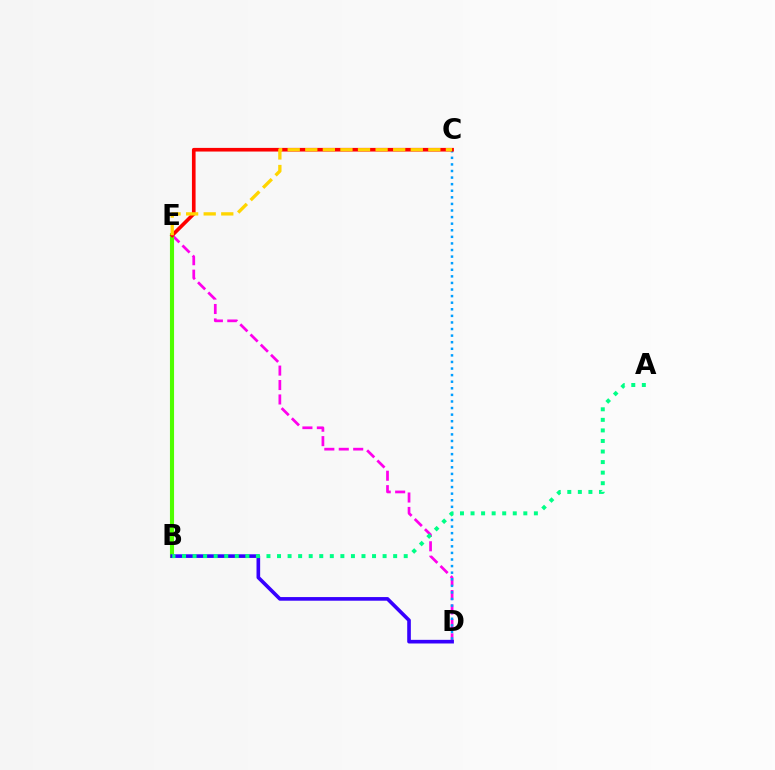{('D', 'E'): [{'color': '#ff00ed', 'line_style': 'dashed', 'thickness': 1.96}], ('B', 'E'): [{'color': '#4fff00', 'line_style': 'solid', 'thickness': 2.96}], ('C', 'D'): [{'color': '#009eff', 'line_style': 'dotted', 'thickness': 1.79}], ('B', 'D'): [{'color': '#3700ff', 'line_style': 'solid', 'thickness': 2.62}], ('C', 'E'): [{'color': '#ff0000', 'line_style': 'solid', 'thickness': 2.62}, {'color': '#ffd500', 'line_style': 'dashed', 'thickness': 2.39}], ('A', 'B'): [{'color': '#00ff86', 'line_style': 'dotted', 'thickness': 2.87}]}